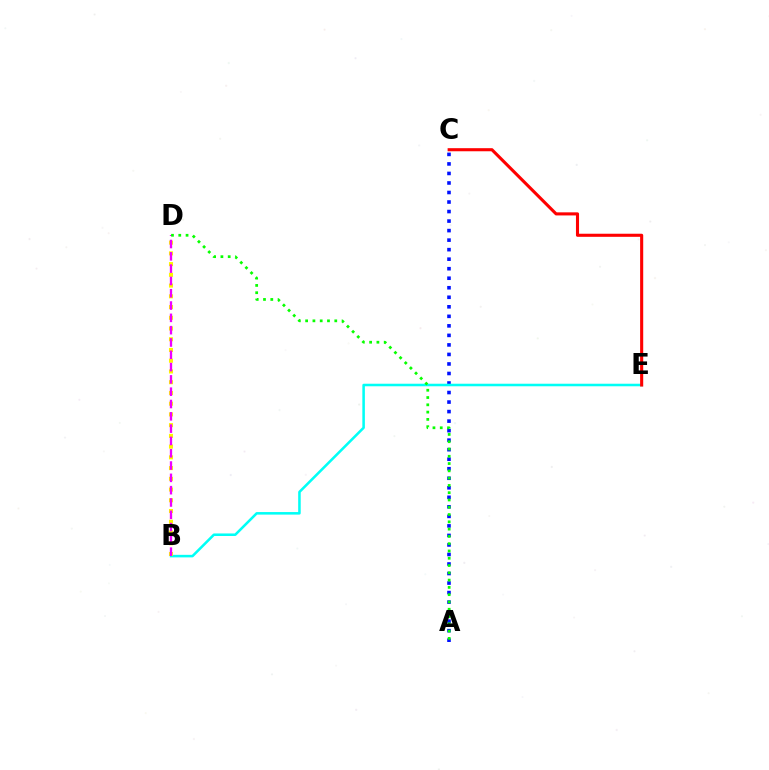{('A', 'C'): [{'color': '#0010ff', 'line_style': 'dotted', 'thickness': 2.59}], ('B', 'E'): [{'color': '#00fff6', 'line_style': 'solid', 'thickness': 1.83}], ('B', 'D'): [{'color': '#fcf500', 'line_style': 'dotted', 'thickness': 2.92}, {'color': '#ee00ff', 'line_style': 'dashed', 'thickness': 1.67}], ('A', 'D'): [{'color': '#08ff00', 'line_style': 'dotted', 'thickness': 1.98}], ('C', 'E'): [{'color': '#ff0000', 'line_style': 'solid', 'thickness': 2.22}]}